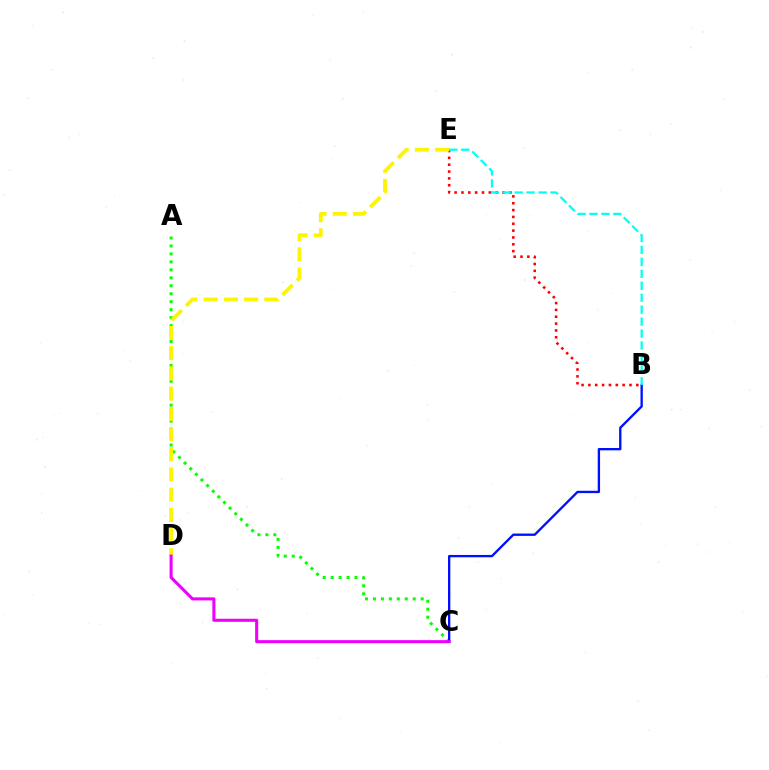{('A', 'C'): [{'color': '#08ff00', 'line_style': 'dotted', 'thickness': 2.16}], ('B', 'E'): [{'color': '#ff0000', 'line_style': 'dotted', 'thickness': 1.86}, {'color': '#00fff6', 'line_style': 'dashed', 'thickness': 1.62}], ('B', 'C'): [{'color': '#0010ff', 'line_style': 'solid', 'thickness': 1.68}], ('D', 'E'): [{'color': '#fcf500', 'line_style': 'dashed', 'thickness': 2.75}], ('C', 'D'): [{'color': '#ee00ff', 'line_style': 'solid', 'thickness': 2.2}]}